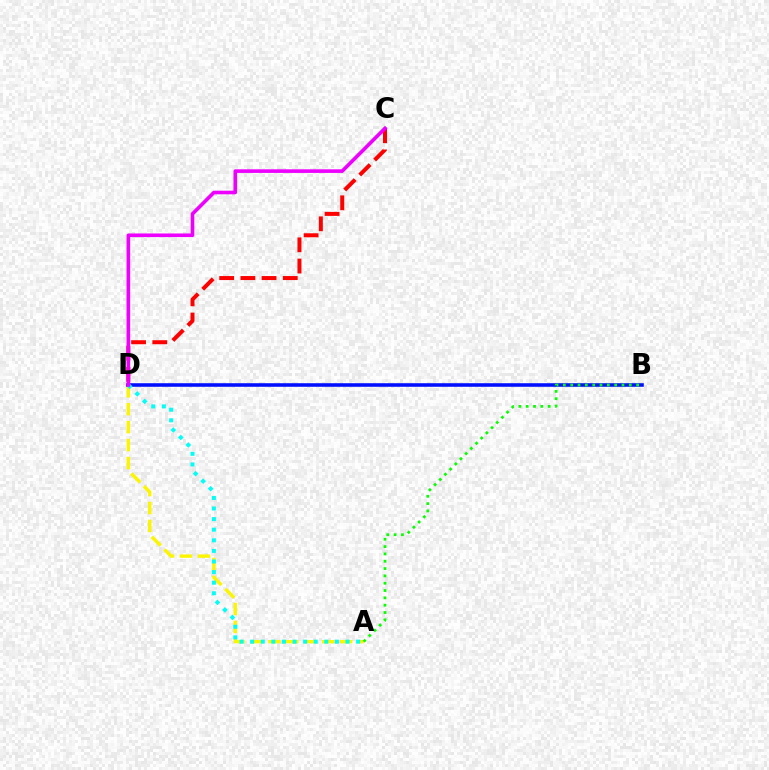{('A', 'D'): [{'color': '#fcf500', 'line_style': 'dashed', 'thickness': 2.44}, {'color': '#00fff6', 'line_style': 'dotted', 'thickness': 2.88}], ('B', 'D'): [{'color': '#0010ff', 'line_style': 'solid', 'thickness': 2.56}], ('C', 'D'): [{'color': '#ff0000', 'line_style': 'dashed', 'thickness': 2.88}, {'color': '#ee00ff', 'line_style': 'solid', 'thickness': 2.61}], ('A', 'B'): [{'color': '#08ff00', 'line_style': 'dotted', 'thickness': 1.99}]}